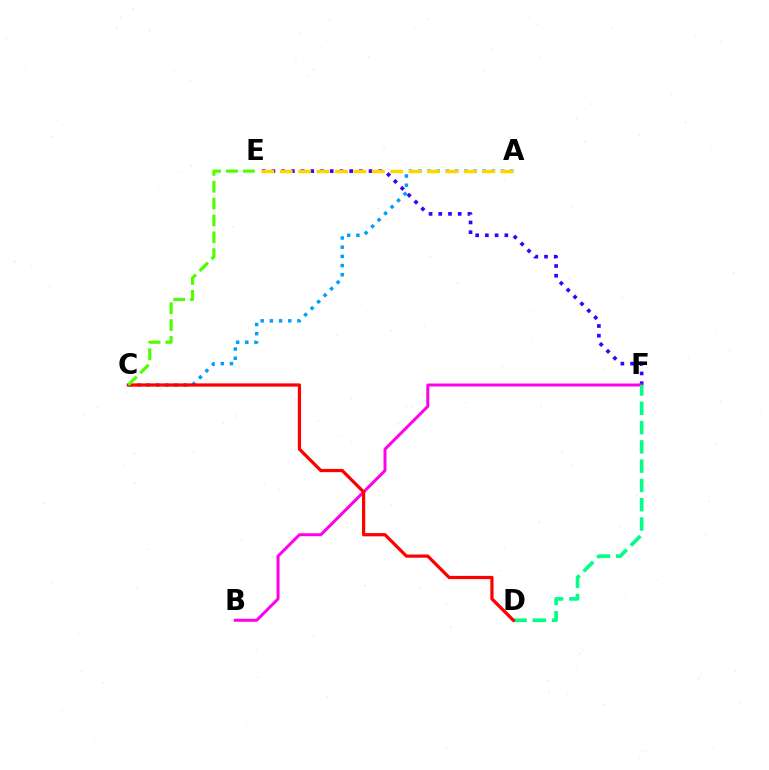{('E', 'F'): [{'color': '#3700ff', 'line_style': 'dotted', 'thickness': 2.64}], ('B', 'F'): [{'color': '#ff00ed', 'line_style': 'solid', 'thickness': 2.15}], ('D', 'F'): [{'color': '#00ff86', 'line_style': 'dashed', 'thickness': 2.62}], ('A', 'C'): [{'color': '#009eff', 'line_style': 'dotted', 'thickness': 2.5}], ('A', 'E'): [{'color': '#ffd500', 'line_style': 'dashed', 'thickness': 2.5}], ('C', 'D'): [{'color': '#ff0000', 'line_style': 'solid', 'thickness': 2.33}], ('C', 'E'): [{'color': '#4fff00', 'line_style': 'dashed', 'thickness': 2.29}]}